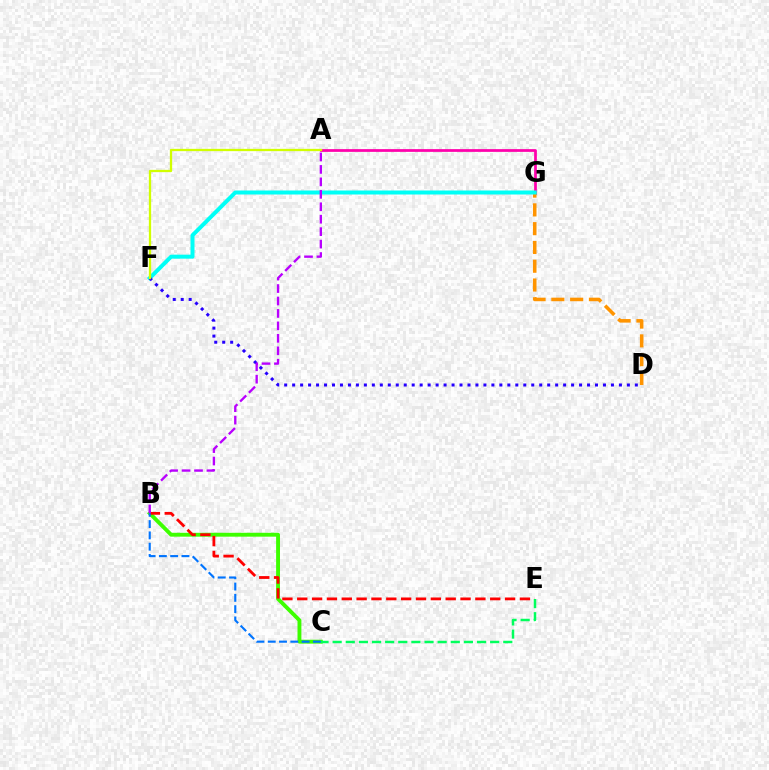{('B', 'C'): [{'color': '#3dff00', 'line_style': 'solid', 'thickness': 2.79}, {'color': '#0074ff', 'line_style': 'dashed', 'thickness': 1.53}], ('A', 'G'): [{'color': '#ff00ac', 'line_style': 'solid', 'thickness': 1.97}], ('B', 'E'): [{'color': '#ff0000', 'line_style': 'dashed', 'thickness': 2.02}], ('D', 'G'): [{'color': '#ff9400', 'line_style': 'dashed', 'thickness': 2.55}], ('F', 'G'): [{'color': '#00fff6', 'line_style': 'solid', 'thickness': 2.88}], ('C', 'E'): [{'color': '#00ff5c', 'line_style': 'dashed', 'thickness': 1.78}], ('D', 'F'): [{'color': '#2500ff', 'line_style': 'dotted', 'thickness': 2.17}], ('A', 'B'): [{'color': '#b900ff', 'line_style': 'dashed', 'thickness': 1.69}], ('A', 'F'): [{'color': '#d1ff00', 'line_style': 'solid', 'thickness': 1.65}]}